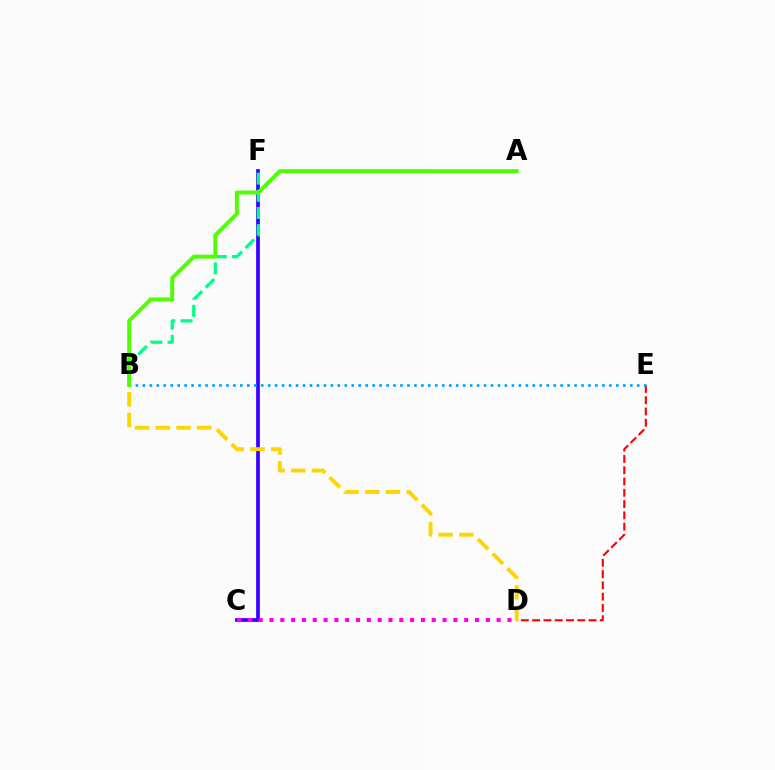{('C', 'F'): [{'color': '#3700ff', 'line_style': 'solid', 'thickness': 2.68}], ('B', 'F'): [{'color': '#00ff86', 'line_style': 'dashed', 'thickness': 2.33}], ('D', 'E'): [{'color': '#ff0000', 'line_style': 'dashed', 'thickness': 1.53}], ('C', 'D'): [{'color': '#ff00ed', 'line_style': 'dotted', 'thickness': 2.94}], ('B', 'D'): [{'color': '#ffd500', 'line_style': 'dashed', 'thickness': 2.81}], ('B', 'E'): [{'color': '#009eff', 'line_style': 'dotted', 'thickness': 1.89}], ('A', 'B'): [{'color': '#4fff00', 'line_style': 'solid', 'thickness': 2.84}]}